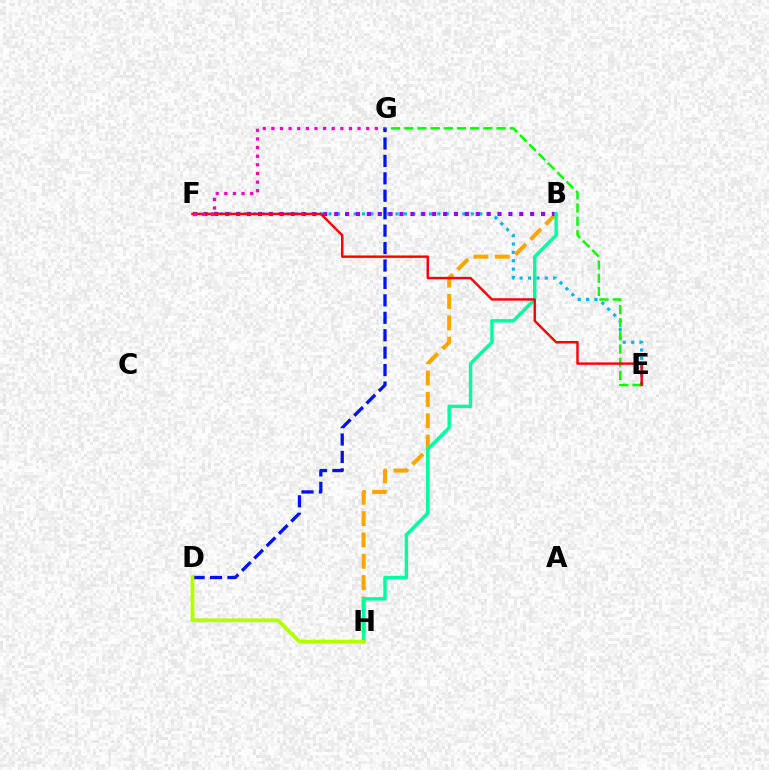{('E', 'F'): [{'color': '#00b5ff', 'line_style': 'dotted', 'thickness': 2.27}, {'color': '#ff0000', 'line_style': 'solid', 'thickness': 1.75}], ('E', 'G'): [{'color': '#08ff00', 'line_style': 'dashed', 'thickness': 1.79}], ('B', 'H'): [{'color': '#ffa500', 'line_style': 'dashed', 'thickness': 2.9}, {'color': '#00ff9d', 'line_style': 'solid', 'thickness': 2.48}], ('B', 'F'): [{'color': '#9b00ff', 'line_style': 'dotted', 'thickness': 2.96}], ('F', 'G'): [{'color': '#ff00bd', 'line_style': 'dotted', 'thickness': 2.34}], ('D', 'G'): [{'color': '#0010ff', 'line_style': 'dashed', 'thickness': 2.37}], ('D', 'H'): [{'color': '#b3ff00', 'line_style': 'solid', 'thickness': 2.73}]}